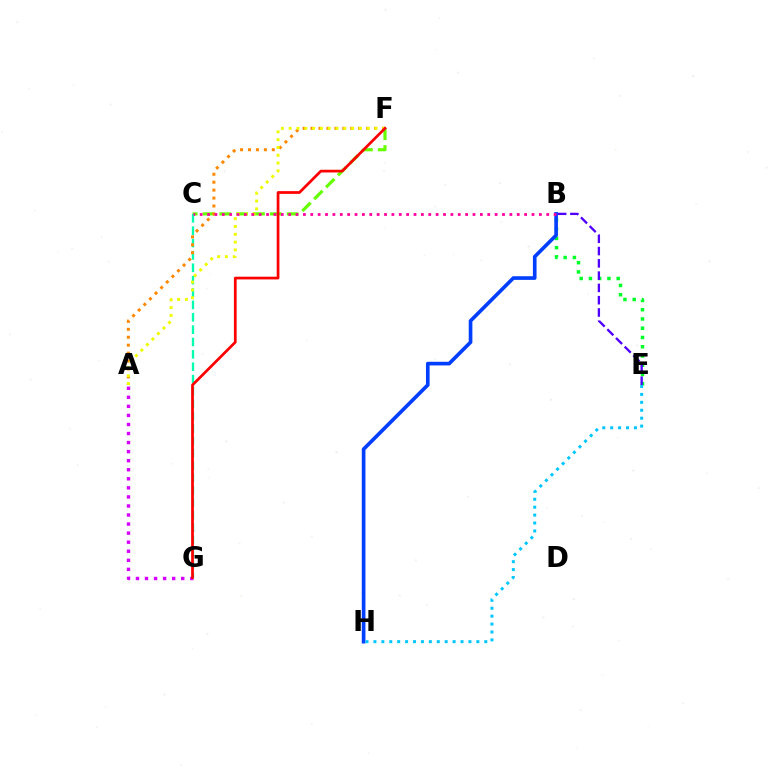{('A', 'G'): [{'color': '#d600ff', 'line_style': 'dotted', 'thickness': 2.46}], ('B', 'E'): [{'color': '#00ff27', 'line_style': 'dotted', 'thickness': 2.51}, {'color': '#4f00ff', 'line_style': 'dashed', 'thickness': 1.67}], ('C', 'F'): [{'color': '#66ff00', 'line_style': 'dashed', 'thickness': 2.28}], ('B', 'H'): [{'color': '#003fff', 'line_style': 'solid', 'thickness': 2.63}], ('C', 'G'): [{'color': '#00ffaf', 'line_style': 'dashed', 'thickness': 1.68}], ('A', 'F'): [{'color': '#ff8800', 'line_style': 'dotted', 'thickness': 2.16}, {'color': '#eeff00', 'line_style': 'dotted', 'thickness': 2.12}], ('F', 'G'): [{'color': '#ff0000', 'line_style': 'solid', 'thickness': 1.96}], ('E', 'H'): [{'color': '#00c7ff', 'line_style': 'dotted', 'thickness': 2.15}], ('B', 'C'): [{'color': '#ff00a0', 'line_style': 'dotted', 'thickness': 2.0}]}